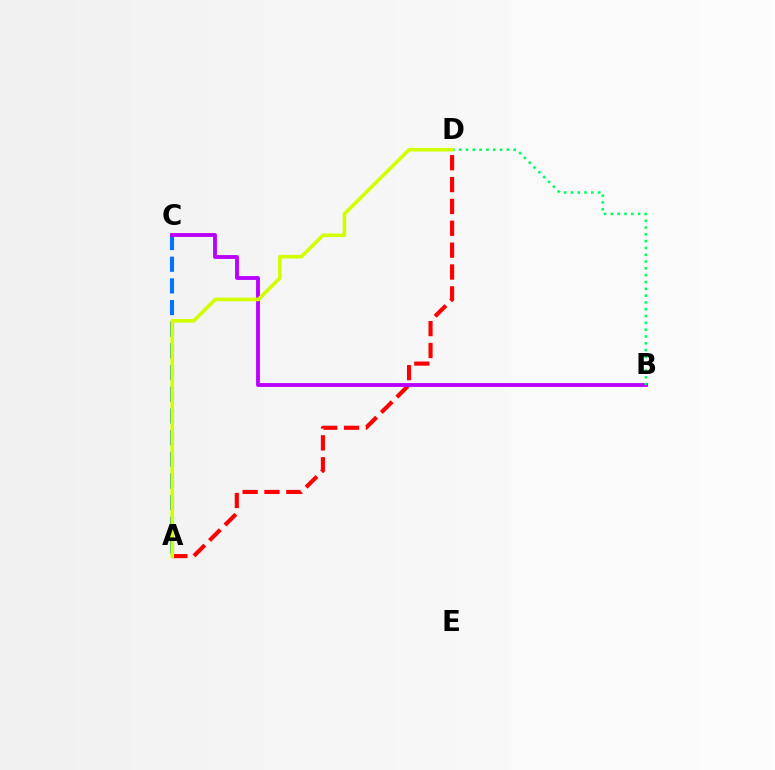{('A', 'C'): [{'color': '#0074ff', 'line_style': 'dashed', 'thickness': 2.94}], ('A', 'D'): [{'color': '#ff0000', 'line_style': 'dashed', 'thickness': 2.97}, {'color': '#d1ff00', 'line_style': 'solid', 'thickness': 2.6}], ('B', 'C'): [{'color': '#b900ff', 'line_style': 'solid', 'thickness': 2.77}], ('B', 'D'): [{'color': '#00ff5c', 'line_style': 'dotted', 'thickness': 1.85}]}